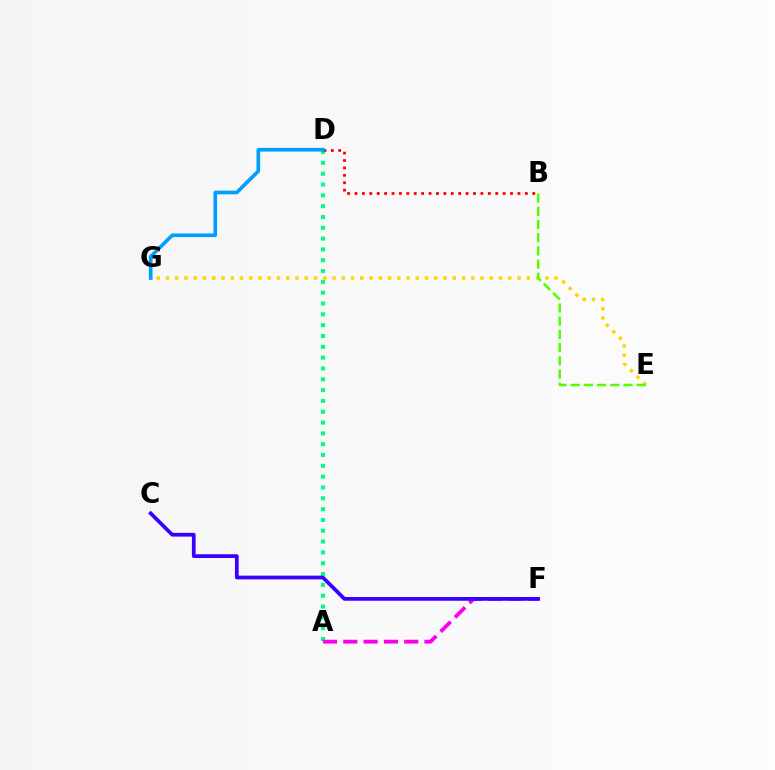{('A', 'D'): [{'color': '#00ff86', 'line_style': 'dotted', 'thickness': 2.94}], ('E', 'G'): [{'color': '#ffd500', 'line_style': 'dotted', 'thickness': 2.51}], ('B', 'E'): [{'color': '#4fff00', 'line_style': 'dashed', 'thickness': 1.79}], ('B', 'D'): [{'color': '#ff0000', 'line_style': 'dotted', 'thickness': 2.01}], ('A', 'F'): [{'color': '#ff00ed', 'line_style': 'dashed', 'thickness': 2.76}], ('D', 'G'): [{'color': '#009eff', 'line_style': 'solid', 'thickness': 2.63}], ('C', 'F'): [{'color': '#3700ff', 'line_style': 'solid', 'thickness': 2.69}]}